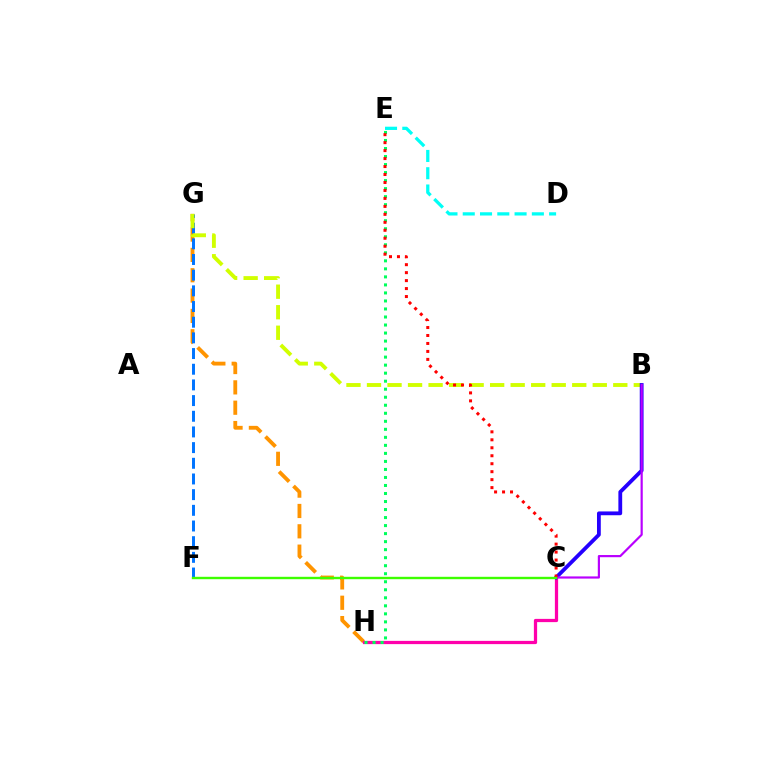{('D', 'E'): [{'color': '#00fff6', 'line_style': 'dashed', 'thickness': 2.35}], ('G', 'H'): [{'color': '#ff9400', 'line_style': 'dashed', 'thickness': 2.76}], ('C', 'H'): [{'color': '#ff00ac', 'line_style': 'solid', 'thickness': 2.34}], ('F', 'G'): [{'color': '#0074ff', 'line_style': 'dashed', 'thickness': 2.13}], ('B', 'G'): [{'color': '#d1ff00', 'line_style': 'dashed', 'thickness': 2.79}], ('E', 'H'): [{'color': '#00ff5c', 'line_style': 'dotted', 'thickness': 2.18}], ('B', 'C'): [{'color': '#2500ff', 'line_style': 'solid', 'thickness': 2.74}, {'color': '#b900ff', 'line_style': 'solid', 'thickness': 1.57}], ('C', 'E'): [{'color': '#ff0000', 'line_style': 'dotted', 'thickness': 2.16}], ('C', 'F'): [{'color': '#3dff00', 'line_style': 'solid', 'thickness': 1.72}]}